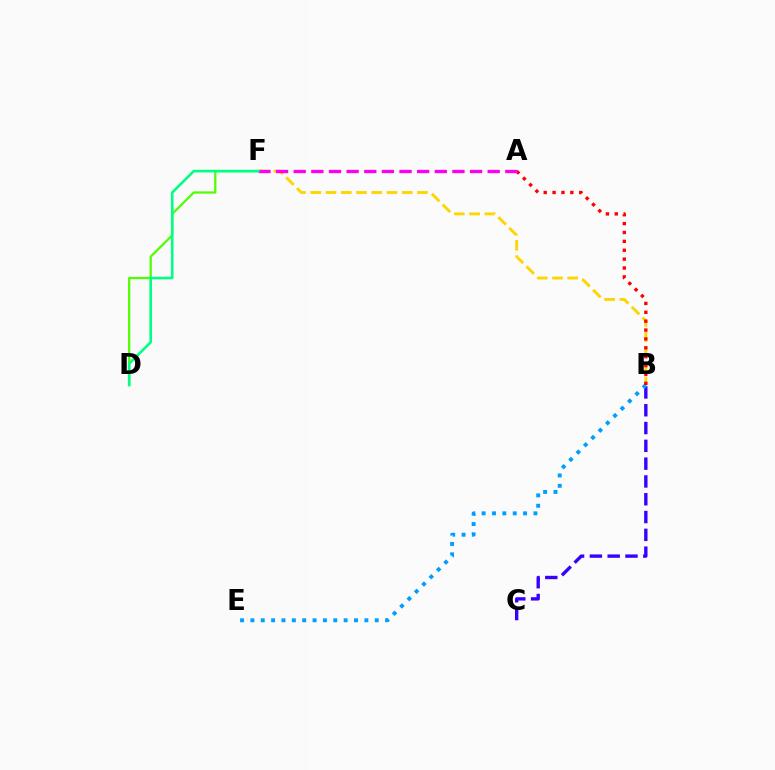{('B', 'C'): [{'color': '#3700ff', 'line_style': 'dashed', 'thickness': 2.42}], ('B', 'F'): [{'color': '#ffd500', 'line_style': 'dashed', 'thickness': 2.07}], ('B', 'E'): [{'color': '#009eff', 'line_style': 'dotted', 'thickness': 2.82}], ('D', 'F'): [{'color': '#4fff00', 'line_style': 'solid', 'thickness': 1.61}, {'color': '#00ff86', 'line_style': 'solid', 'thickness': 1.89}], ('A', 'B'): [{'color': '#ff0000', 'line_style': 'dotted', 'thickness': 2.41}], ('A', 'F'): [{'color': '#ff00ed', 'line_style': 'dashed', 'thickness': 2.4}]}